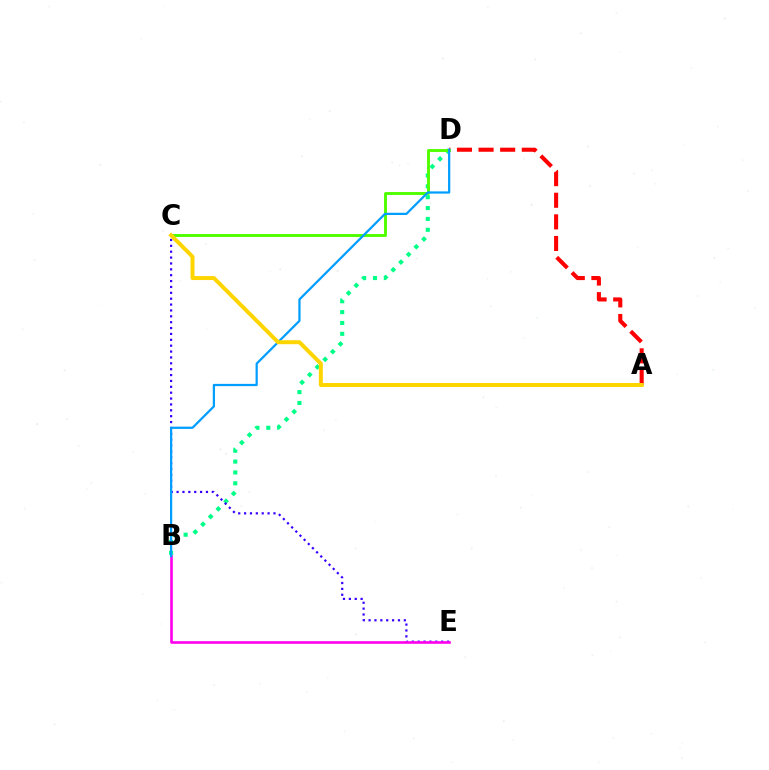{('B', 'D'): [{'color': '#00ff86', 'line_style': 'dotted', 'thickness': 2.95}, {'color': '#009eff', 'line_style': 'solid', 'thickness': 1.61}], ('A', 'D'): [{'color': '#ff0000', 'line_style': 'dashed', 'thickness': 2.94}], ('C', 'E'): [{'color': '#3700ff', 'line_style': 'dotted', 'thickness': 1.6}], ('B', 'E'): [{'color': '#ff00ed', 'line_style': 'solid', 'thickness': 1.88}], ('C', 'D'): [{'color': '#4fff00', 'line_style': 'solid', 'thickness': 2.09}], ('A', 'C'): [{'color': '#ffd500', 'line_style': 'solid', 'thickness': 2.86}]}